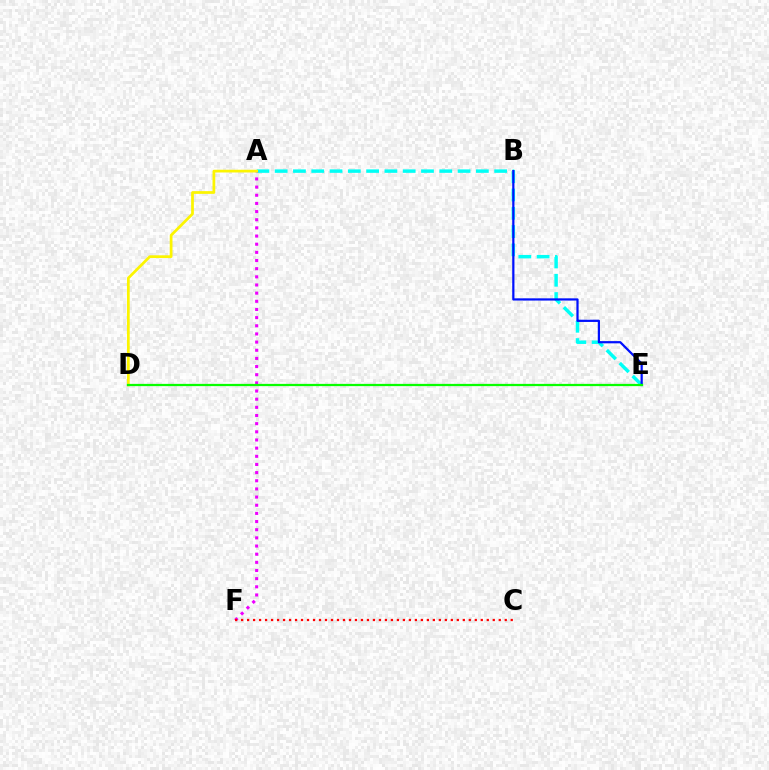{('A', 'E'): [{'color': '#00fff6', 'line_style': 'dashed', 'thickness': 2.48}], ('A', 'F'): [{'color': '#ee00ff', 'line_style': 'dotted', 'thickness': 2.22}], ('A', 'D'): [{'color': '#fcf500', 'line_style': 'solid', 'thickness': 1.97}], ('B', 'E'): [{'color': '#0010ff', 'line_style': 'solid', 'thickness': 1.6}], ('C', 'F'): [{'color': '#ff0000', 'line_style': 'dotted', 'thickness': 1.63}], ('D', 'E'): [{'color': '#08ff00', 'line_style': 'solid', 'thickness': 1.62}]}